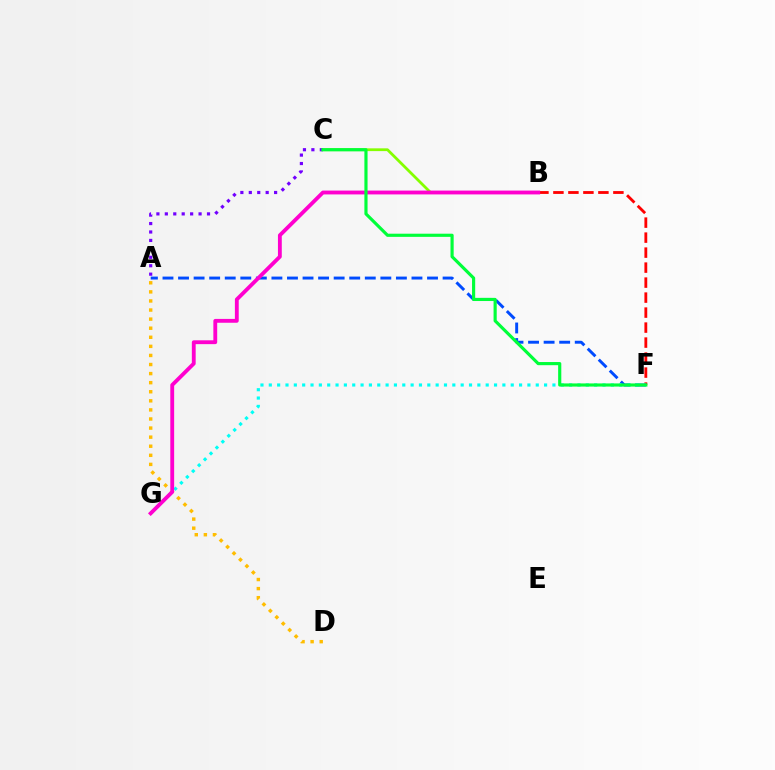{('B', 'C'): [{'color': '#84ff00', 'line_style': 'solid', 'thickness': 2.0}], ('B', 'F'): [{'color': '#ff0000', 'line_style': 'dashed', 'thickness': 2.04}], ('A', 'D'): [{'color': '#ffbd00', 'line_style': 'dotted', 'thickness': 2.47}], ('A', 'F'): [{'color': '#004bff', 'line_style': 'dashed', 'thickness': 2.11}], ('F', 'G'): [{'color': '#00fff6', 'line_style': 'dotted', 'thickness': 2.27}], ('B', 'G'): [{'color': '#ff00cf', 'line_style': 'solid', 'thickness': 2.76}], ('A', 'C'): [{'color': '#7200ff', 'line_style': 'dotted', 'thickness': 2.29}], ('C', 'F'): [{'color': '#00ff39', 'line_style': 'solid', 'thickness': 2.27}]}